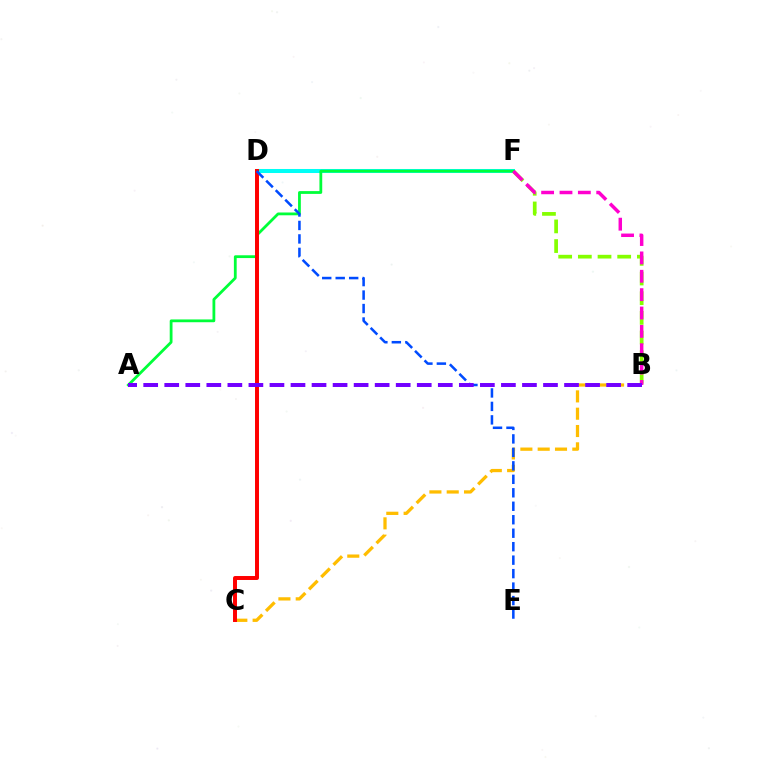{('D', 'F'): [{'color': '#00fff6', 'line_style': 'solid', 'thickness': 2.9}], ('B', 'F'): [{'color': '#84ff00', 'line_style': 'dashed', 'thickness': 2.67}, {'color': '#ff00cf', 'line_style': 'dashed', 'thickness': 2.49}], ('B', 'C'): [{'color': '#ffbd00', 'line_style': 'dashed', 'thickness': 2.35}], ('A', 'F'): [{'color': '#00ff39', 'line_style': 'solid', 'thickness': 2.01}], ('C', 'D'): [{'color': '#ff0000', 'line_style': 'solid', 'thickness': 2.85}], ('D', 'E'): [{'color': '#004bff', 'line_style': 'dashed', 'thickness': 1.83}], ('A', 'B'): [{'color': '#7200ff', 'line_style': 'dashed', 'thickness': 2.86}]}